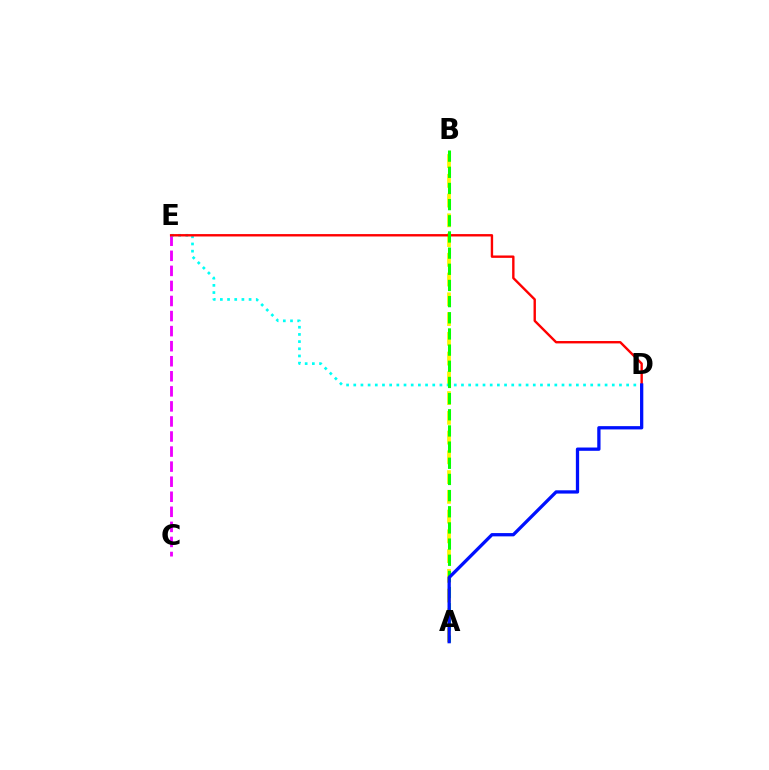{('A', 'B'): [{'color': '#fcf500', 'line_style': 'dashed', 'thickness': 2.68}, {'color': '#08ff00', 'line_style': 'dashed', 'thickness': 2.2}], ('C', 'E'): [{'color': '#ee00ff', 'line_style': 'dashed', 'thickness': 2.05}], ('D', 'E'): [{'color': '#00fff6', 'line_style': 'dotted', 'thickness': 1.95}, {'color': '#ff0000', 'line_style': 'solid', 'thickness': 1.72}], ('A', 'D'): [{'color': '#0010ff', 'line_style': 'solid', 'thickness': 2.36}]}